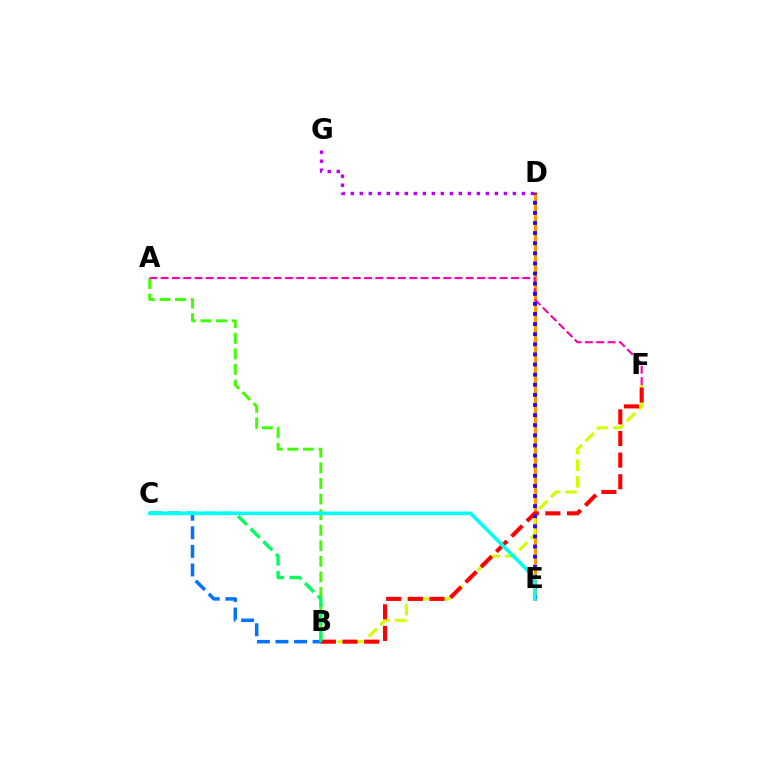{('D', 'E'): [{'color': '#ff9400', 'line_style': 'solid', 'thickness': 2.24}, {'color': '#2500ff', 'line_style': 'dotted', 'thickness': 2.75}], ('D', 'G'): [{'color': '#b900ff', 'line_style': 'dotted', 'thickness': 2.45}], ('B', 'F'): [{'color': '#d1ff00', 'line_style': 'dashed', 'thickness': 2.25}, {'color': '#ff0000', 'line_style': 'dashed', 'thickness': 2.94}], ('A', 'B'): [{'color': '#3dff00', 'line_style': 'dashed', 'thickness': 2.12}], ('A', 'F'): [{'color': '#ff00ac', 'line_style': 'dashed', 'thickness': 1.54}], ('B', 'C'): [{'color': '#0074ff', 'line_style': 'dashed', 'thickness': 2.52}, {'color': '#00ff5c', 'line_style': 'dashed', 'thickness': 2.43}], ('C', 'E'): [{'color': '#00fff6', 'line_style': 'solid', 'thickness': 2.6}]}